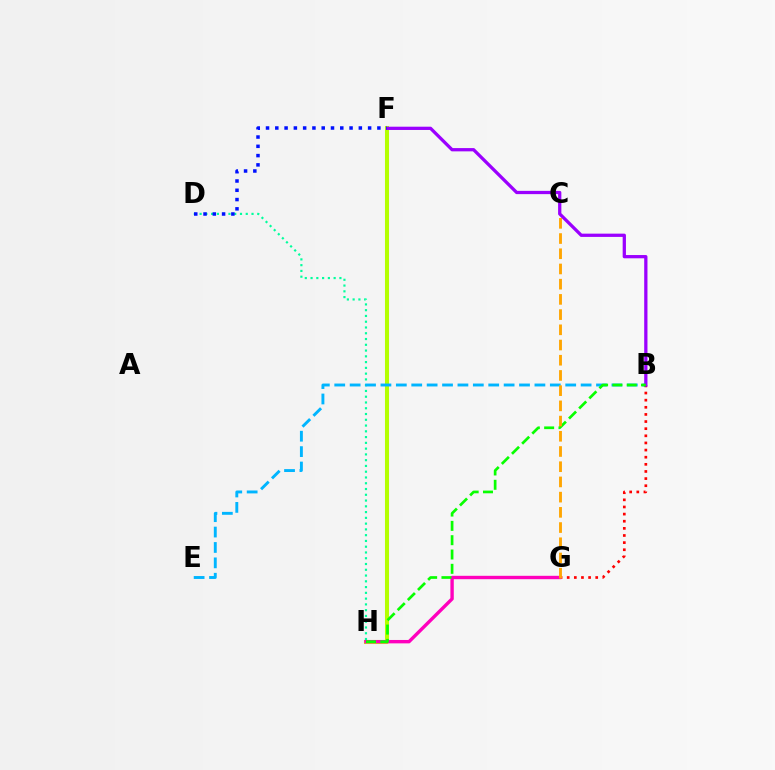{('F', 'H'): [{'color': '#b3ff00', 'line_style': 'solid', 'thickness': 2.92}], ('D', 'H'): [{'color': '#00ff9d', 'line_style': 'dotted', 'thickness': 1.57}], ('B', 'E'): [{'color': '#00b5ff', 'line_style': 'dashed', 'thickness': 2.09}], ('B', 'G'): [{'color': '#ff0000', 'line_style': 'dotted', 'thickness': 1.94}], ('B', 'F'): [{'color': '#9b00ff', 'line_style': 'solid', 'thickness': 2.35}], ('G', 'H'): [{'color': '#ff00bd', 'line_style': 'solid', 'thickness': 2.44}], ('B', 'H'): [{'color': '#08ff00', 'line_style': 'dashed', 'thickness': 1.94}], ('D', 'F'): [{'color': '#0010ff', 'line_style': 'dotted', 'thickness': 2.52}], ('C', 'G'): [{'color': '#ffa500', 'line_style': 'dashed', 'thickness': 2.07}]}